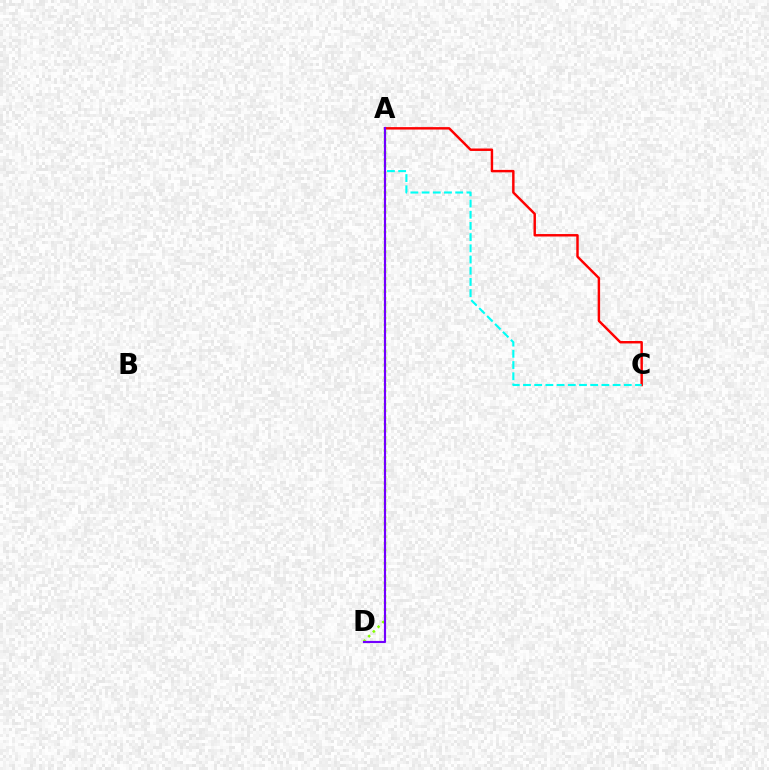{('A', 'D'): [{'color': '#84ff00', 'line_style': 'dotted', 'thickness': 1.8}, {'color': '#7200ff', 'line_style': 'solid', 'thickness': 1.55}], ('A', 'C'): [{'color': '#ff0000', 'line_style': 'solid', 'thickness': 1.76}, {'color': '#00fff6', 'line_style': 'dashed', 'thickness': 1.52}]}